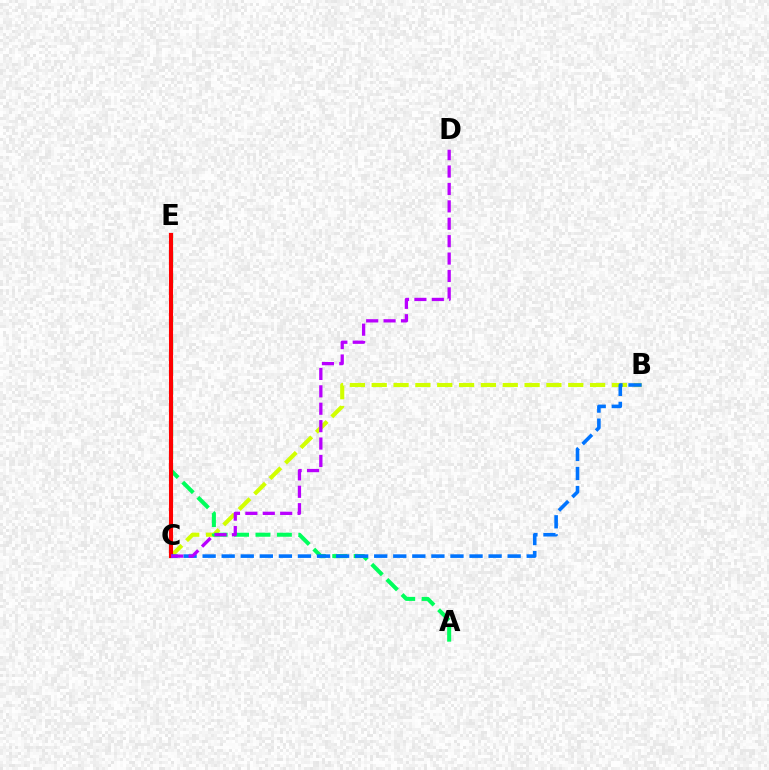{('B', 'C'): [{'color': '#d1ff00', 'line_style': 'dashed', 'thickness': 2.97}, {'color': '#0074ff', 'line_style': 'dashed', 'thickness': 2.59}], ('A', 'E'): [{'color': '#00ff5c', 'line_style': 'dashed', 'thickness': 2.91}], ('C', 'E'): [{'color': '#ff0000', 'line_style': 'solid', 'thickness': 2.96}], ('C', 'D'): [{'color': '#b900ff', 'line_style': 'dashed', 'thickness': 2.36}]}